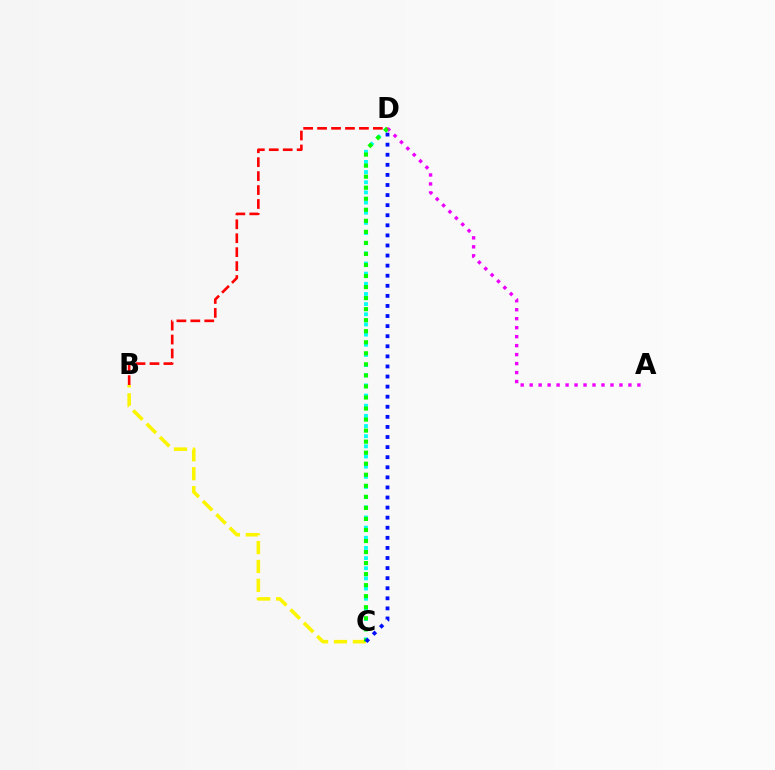{('C', 'D'): [{'color': '#00fff6', 'line_style': 'dotted', 'thickness': 2.76}, {'color': '#08ff00', 'line_style': 'dotted', 'thickness': 3.0}, {'color': '#0010ff', 'line_style': 'dotted', 'thickness': 2.74}], ('B', 'C'): [{'color': '#fcf500', 'line_style': 'dashed', 'thickness': 2.57}], ('A', 'D'): [{'color': '#ee00ff', 'line_style': 'dotted', 'thickness': 2.44}], ('B', 'D'): [{'color': '#ff0000', 'line_style': 'dashed', 'thickness': 1.89}]}